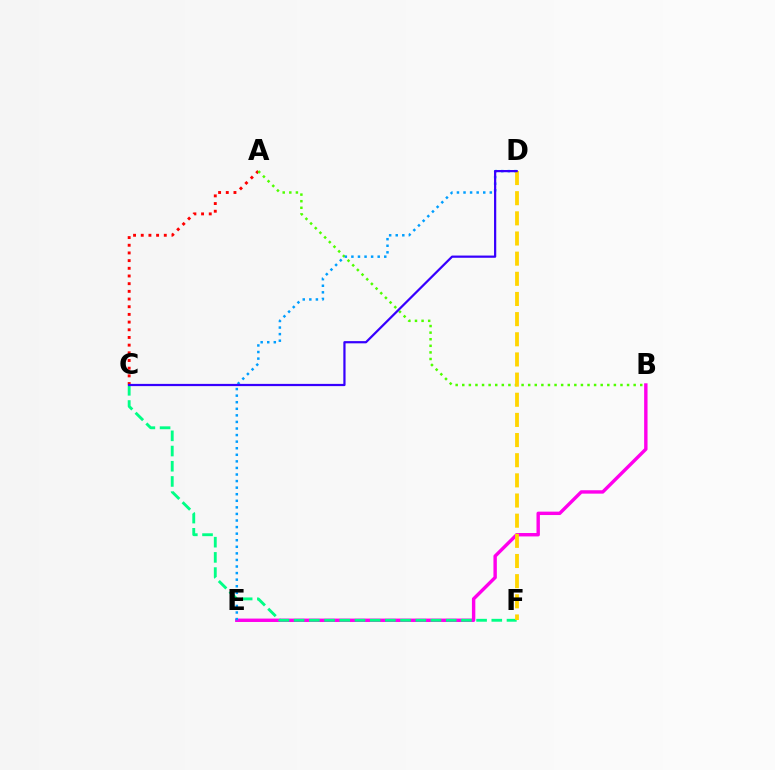{('A', 'C'): [{'color': '#ff0000', 'line_style': 'dotted', 'thickness': 2.09}], ('B', 'E'): [{'color': '#ff00ed', 'line_style': 'solid', 'thickness': 2.45}], ('A', 'B'): [{'color': '#4fff00', 'line_style': 'dotted', 'thickness': 1.79}], ('C', 'F'): [{'color': '#00ff86', 'line_style': 'dashed', 'thickness': 2.07}], ('D', 'E'): [{'color': '#009eff', 'line_style': 'dotted', 'thickness': 1.79}], ('D', 'F'): [{'color': '#ffd500', 'line_style': 'dashed', 'thickness': 2.74}], ('C', 'D'): [{'color': '#3700ff', 'line_style': 'solid', 'thickness': 1.6}]}